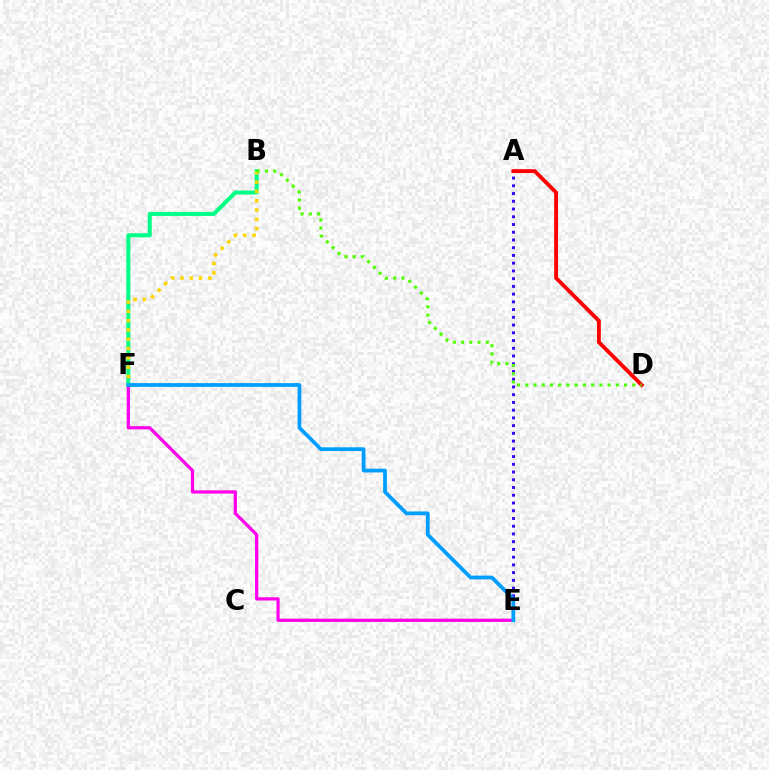{('E', 'F'): [{'color': '#ff00ed', 'line_style': 'solid', 'thickness': 2.33}, {'color': '#009eff', 'line_style': 'solid', 'thickness': 2.71}], ('B', 'F'): [{'color': '#00ff86', 'line_style': 'solid', 'thickness': 2.9}, {'color': '#ffd500', 'line_style': 'dotted', 'thickness': 2.53}], ('A', 'E'): [{'color': '#3700ff', 'line_style': 'dotted', 'thickness': 2.1}], ('A', 'D'): [{'color': '#ff0000', 'line_style': 'solid', 'thickness': 2.78}], ('B', 'D'): [{'color': '#4fff00', 'line_style': 'dotted', 'thickness': 2.24}]}